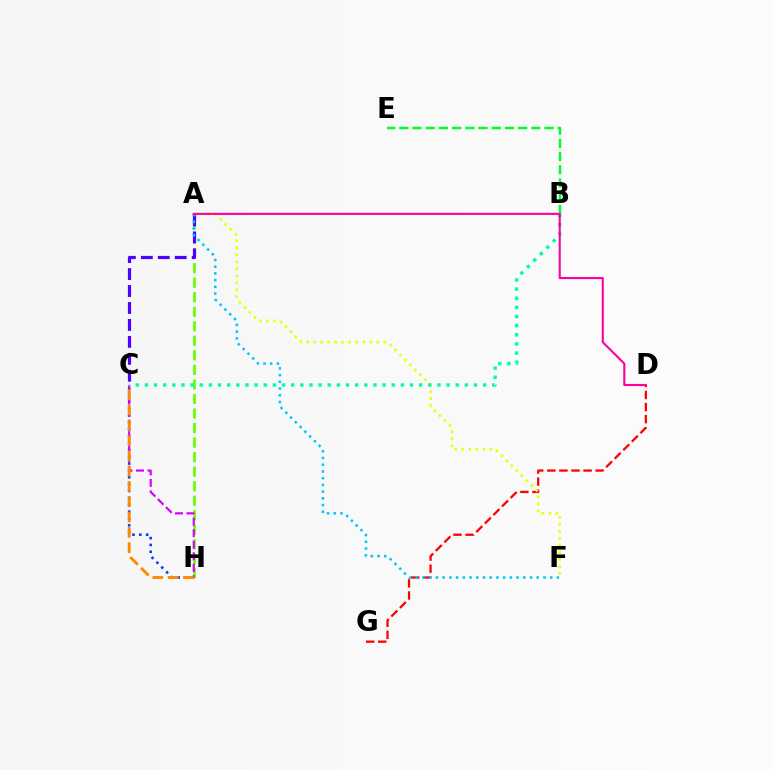{('A', 'H'): [{'color': '#66ff00', 'line_style': 'dashed', 'thickness': 1.97}], ('C', 'H'): [{'color': '#003fff', 'line_style': 'dotted', 'thickness': 1.86}, {'color': '#d600ff', 'line_style': 'dashed', 'thickness': 1.57}, {'color': '#ff8800', 'line_style': 'dashed', 'thickness': 2.08}], ('B', 'E'): [{'color': '#00ff27', 'line_style': 'dashed', 'thickness': 1.79}], ('A', 'C'): [{'color': '#4f00ff', 'line_style': 'dashed', 'thickness': 2.3}], ('D', 'G'): [{'color': '#ff0000', 'line_style': 'dashed', 'thickness': 1.64}], ('A', 'F'): [{'color': '#eeff00', 'line_style': 'dotted', 'thickness': 1.9}, {'color': '#00c7ff', 'line_style': 'dotted', 'thickness': 1.83}], ('B', 'C'): [{'color': '#00ffaf', 'line_style': 'dotted', 'thickness': 2.48}], ('A', 'D'): [{'color': '#ff00a0', 'line_style': 'solid', 'thickness': 1.51}]}